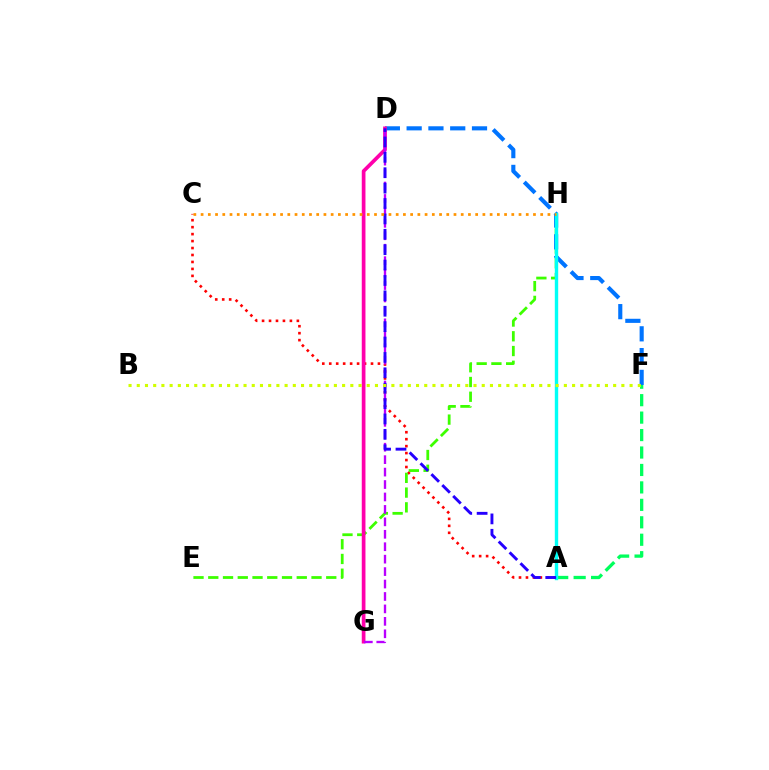{('A', 'F'): [{'color': '#00ff5c', 'line_style': 'dashed', 'thickness': 2.37}], ('A', 'C'): [{'color': '#ff0000', 'line_style': 'dotted', 'thickness': 1.89}], ('E', 'H'): [{'color': '#3dff00', 'line_style': 'dashed', 'thickness': 2.0}], ('D', 'F'): [{'color': '#0074ff', 'line_style': 'dashed', 'thickness': 2.96}], ('D', 'G'): [{'color': '#ff00ac', 'line_style': 'solid', 'thickness': 2.66}, {'color': '#b900ff', 'line_style': 'dashed', 'thickness': 1.69}], ('A', 'H'): [{'color': '#00fff6', 'line_style': 'solid', 'thickness': 2.44}], ('A', 'D'): [{'color': '#2500ff', 'line_style': 'dashed', 'thickness': 2.09}], ('B', 'F'): [{'color': '#d1ff00', 'line_style': 'dotted', 'thickness': 2.23}], ('C', 'H'): [{'color': '#ff9400', 'line_style': 'dotted', 'thickness': 1.96}]}